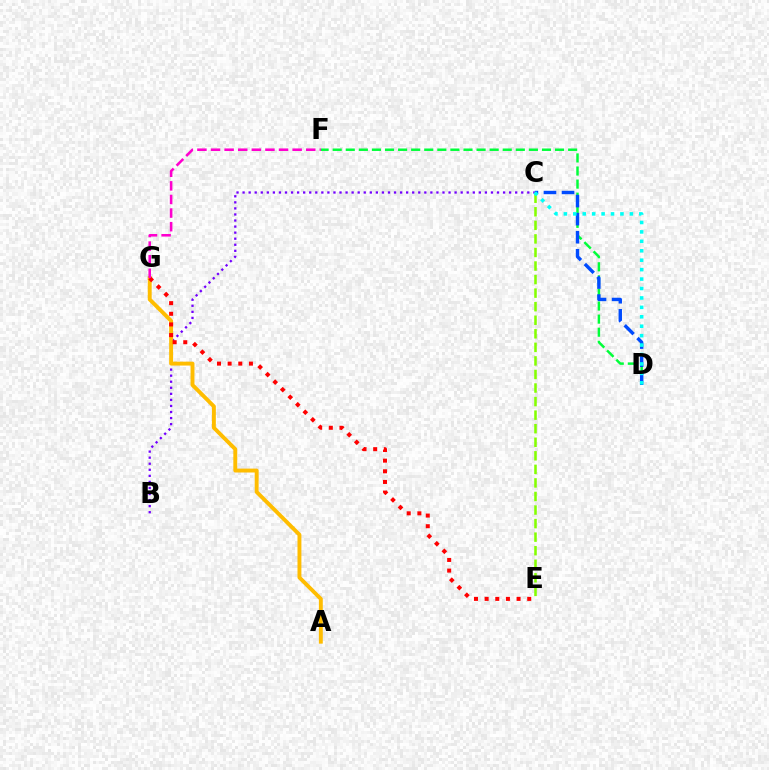{('B', 'C'): [{'color': '#7200ff', 'line_style': 'dotted', 'thickness': 1.65}], ('D', 'F'): [{'color': '#00ff39', 'line_style': 'dashed', 'thickness': 1.78}], ('A', 'G'): [{'color': '#ffbd00', 'line_style': 'solid', 'thickness': 2.81}], ('C', 'E'): [{'color': '#84ff00', 'line_style': 'dashed', 'thickness': 1.84}], ('E', 'G'): [{'color': '#ff0000', 'line_style': 'dotted', 'thickness': 2.89}], ('C', 'D'): [{'color': '#004bff', 'line_style': 'dashed', 'thickness': 2.45}, {'color': '#00fff6', 'line_style': 'dotted', 'thickness': 2.56}], ('F', 'G'): [{'color': '#ff00cf', 'line_style': 'dashed', 'thickness': 1.85}]}